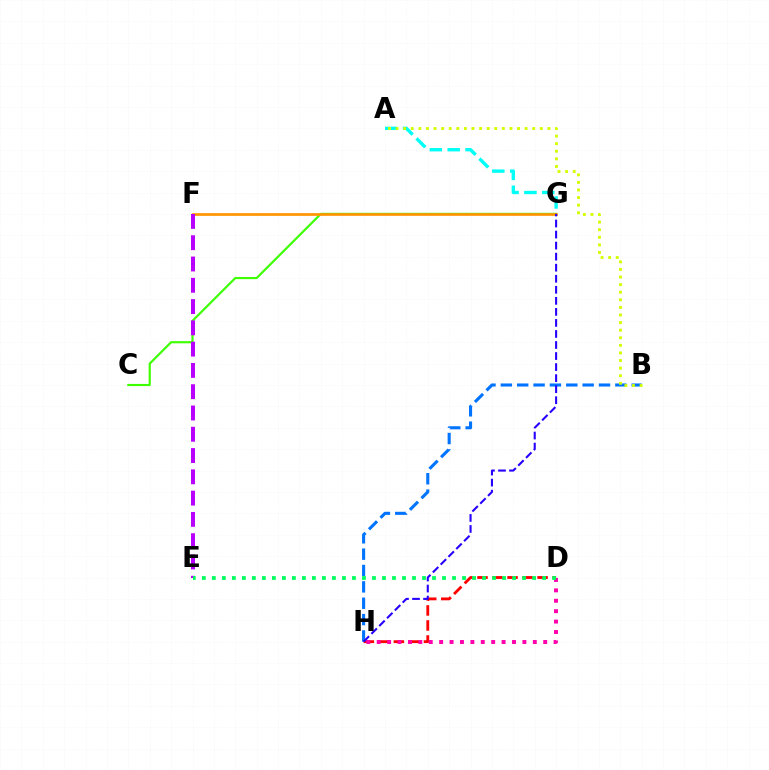{('B', 'H'): [{'color': '#0074ff', 'line_style': 'dashed', 'thickness': 2.22}], ('A', 'G'): [{'color': '#00fff6', 'line_style': 'dashed', 'thickness': 2.42}], ('C', 'G'): [{'color': '#3dff00', 'line_style': 'solid', 'thickness': 1.55}], ('D', 'H'): [{'color': '#ff0000', 'line_style': 'dashed', 'thickness': 2.04}, {'color': '#ff00ac', 'line_style': 'dotted', 'thickness': 2.83}], ('F', 'G'): [{'color': '#ff9400', 'line_style': 'solid', 'thickness': 1.94}], ('G', 'H'): [{'color': '#2500ff', 'line_style': 'dashed', 'thickness': 1.5}], ('E', 'F'): [{'color': '#b900ff', 'line_style': 'dashed', 'thickness': 2.89}], ('D', 'E'): [{'color': '#00ff5c', 'line_style': 'dotted', 'thickness': 2.72}], ('A', 'B'): [{'color': '#d1ff00', 'line_style': 'dotted', 'thickness': 2.06}]}